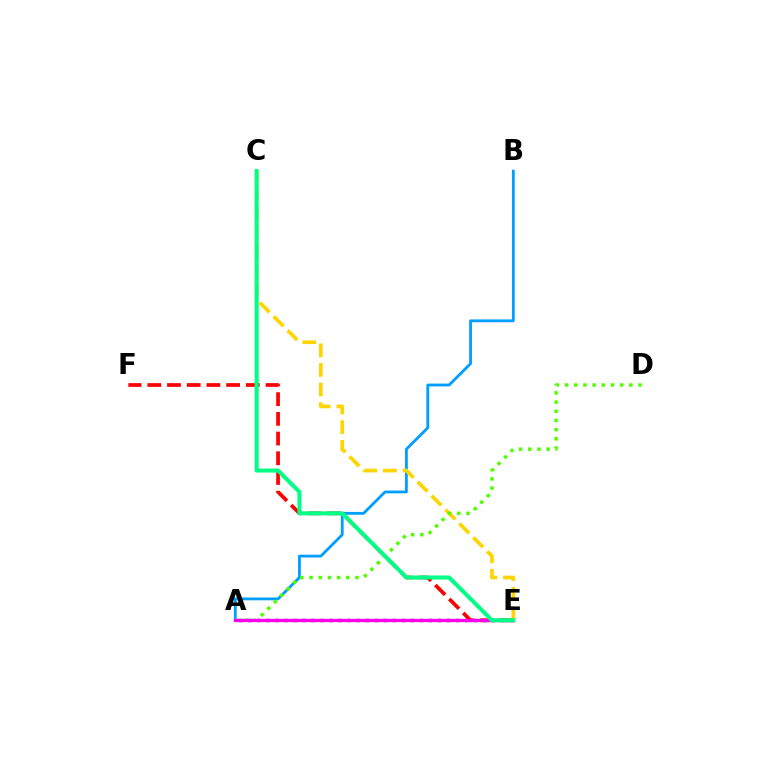{('A', 'E'): [{'color': '#3700ff', 'line_style': 'dotted', 'thickness': 2.46}, {'color': '#ff00ed', 'line_style': 'solid', 'thickness': 2.37}], ('A', 'B'): [{'color': '#009eff', 'line_style': 'solid', 'thickness': 2.02}], ('E', 'F'): [{'color': '#ff0000', 'line_style': 'dashed', 'thickness': 2.68}], ('C', 'E'): [{'color': '#ffd500', 'line_style': 'dashed', 'thickness': 2.67}, {'color': '#00ff86', 'line_style': 'solid', 'thickness': 2.91}], ('A', 'D'): [{'color': '#4fff00', 'line_style': 'dotted', 'thickness': 2.49}]}